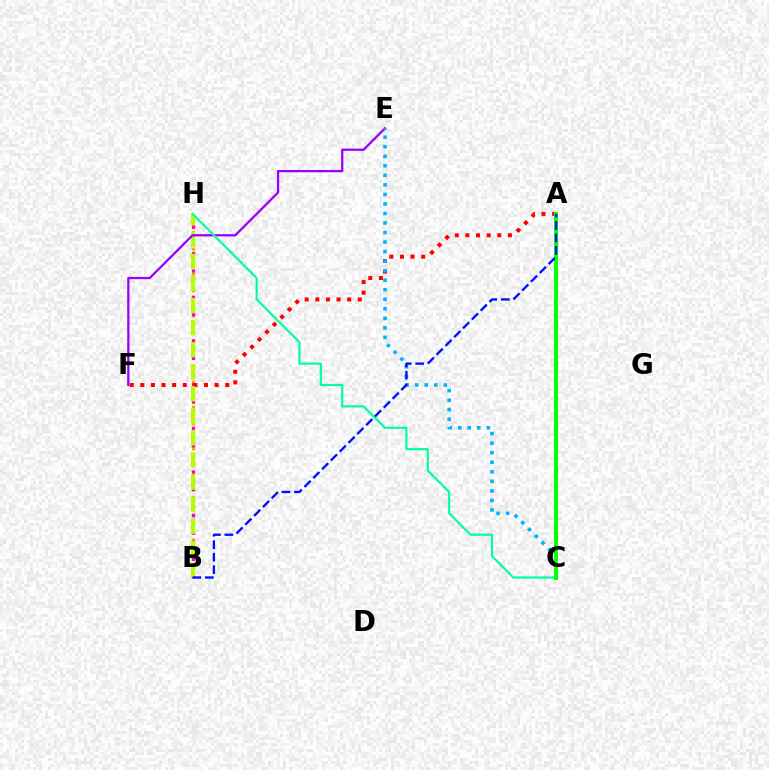{('B', 'H'): [{'color': '#ffa500', 'line_style': 'dotted', 'thickness': 2.26}, {'color': '#ff00bd', 'line_style': 'dotted', 'thickness': 2.37}, {'color': '#b3ff00', 'line_style': 'dashed', 'thickness': 3.0}], ('A', 'F'): [{'color': '#ff0000', 'line_style': 'dotted', 'thickness': 2.88}], ('E', 'F'): [{'color': '#9b00ff', 'line_style': 'solid', 'thickness': 1.64}], ('C', 'E'): [{'color': '#00b5ff', 'line_style': 'dotted', 'thickness': 2.59}], ('C', 'H'): [{'color': '#00ff9d', 'line_style': 'solid', 'thickness': 1.57}], ('A', 'C'): [{'color': '#08ff00', 'line_style': 'solid', 'thickness': 2.9}], ('A', 'B'): [{'color': '#0010ff', 'line_style': 'dashed', 'thickness': 1.69}]}